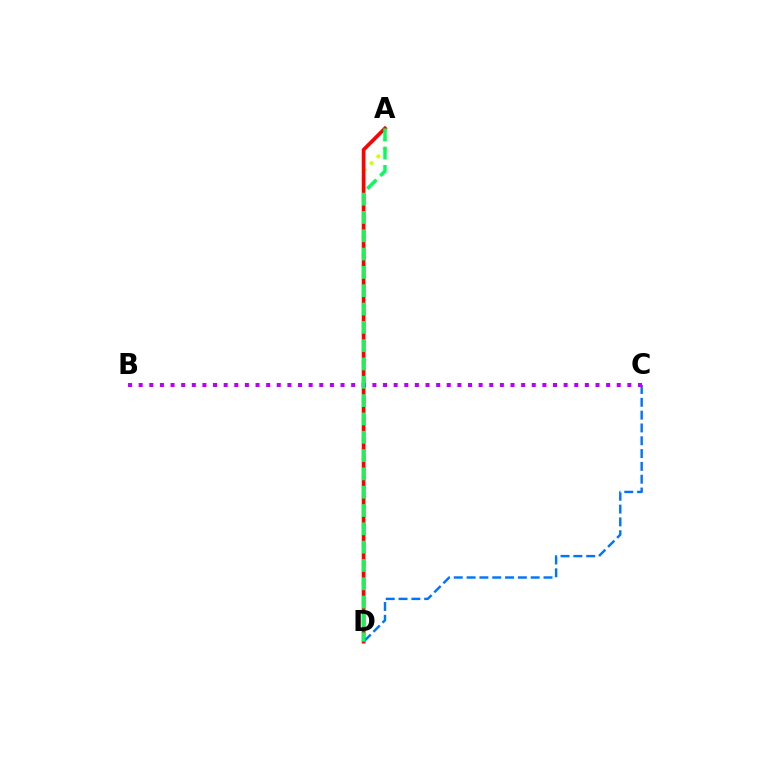{('A', 'D'): [{'color': '#d1ff00', 'line_style': 'dotted', 'thickness': 2.62}, {'color': '#ff0000', 'line_style': 'solid', 'thickness': 2.64}, {'color': '#00ff5c', 'line_style': 'dashed', 'thickness': 2.49}], ('C', 'D'): [{'color': '#0074ff', 'line_style': 'dashed', 'thickness': 1.74}], ('B', 'C'): [{'color': '#b900ff', 'line_style': 'dotted', 'thickness': 2.89}]}